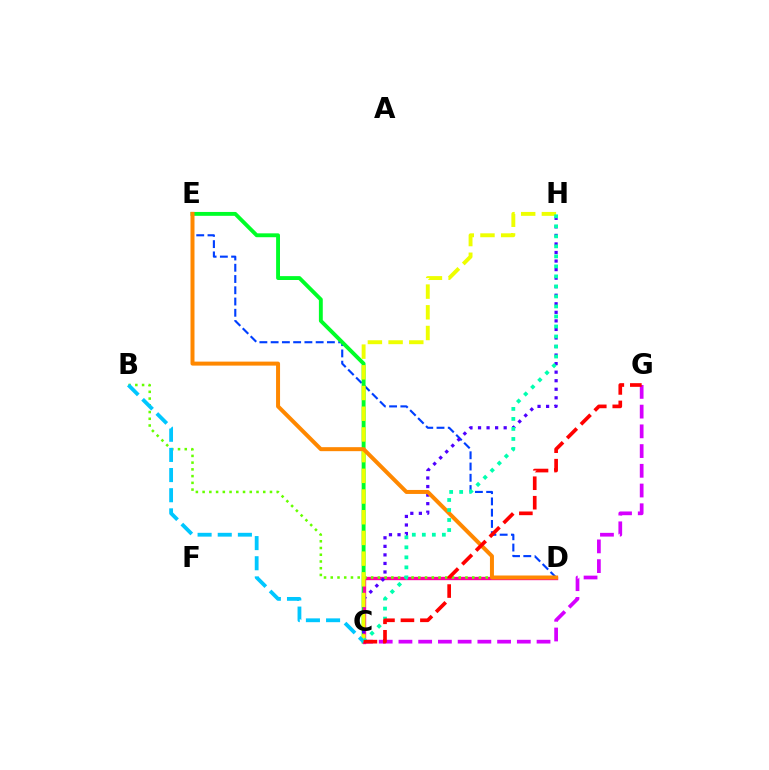{('D', 'E'): [{'color': '#003fff', 'line_style': 'dashed', 'thickness': 1.53}, {'color': '#ff8800', 'line_style': 'solid', 'thickness': 2.88}], ('C', 'E'): [{'color': '#00ff27', 'line_style': 'solid', 'thickness': 2.79}], ('C', 'D'): [{'color': '#ff00a0', 'line_style': 'solid', 'thickness': 2.42}], ('B', 'D'): [{'color': '#66ff00', 'line_style': 'dotted', 'thickness': 1.83}], ('C', 'H'): [{'color': '#4f00ff', 'line_style': 'dotted', 'thickness': 2.32}, {'color': '#eeff00', 'line_style': 'dashed', 'thickness': 2.81}, {'color': '#00ffaf', 'line_style': 'dotted', 'thickness': 2.72}], ('C', 'G'): [{'color': '#d600ff', 'line_style': 'dashed', 'thickness': 2.68}, {'color': '#ff0000', 'line_style': 'dashed', 'thickness': 2.65}], ('B', 'C'): [{'color': '#00c7ff', 'line_style': 'dashed', 'thickness': 2.74}]}